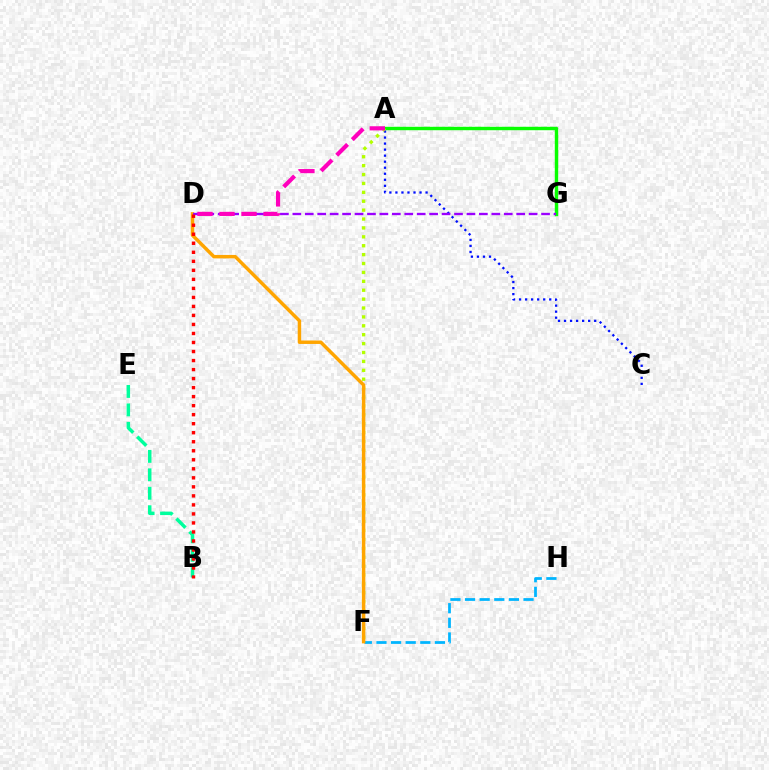{('B', 'E'): [{'color': '#00ff9d', 'line_style': 'dashed', 'thickness': 2.51}], ('A', 'G'): [{'color': '#08ff00', 'line_style': 'solid', 'thickness': 2.46}], ('A', 'C'): [{'color': '#0010ff', 'line_style': 'dotted', 'thickness': 1.64}], ('A', 'F'): [{'color': '#b3ff00', 'line_style': 'dotted', 'thickness': 2.42}], ('F', 'H'): [{'color': '#00b5ff', 'line_style': 'dashed', 'thickness': 1.99}], ('D', 'F'): [{'color': '#ffa500', 'line_style': 'solid', 'thickness': 2.48}], ('D', 'G'): [{'color': '#9b00ff', 'line_style': 'dashed', 'thickness': 1.69}], ('B', 'D'): [{'color': '#ff0000', 'line_style': 'dotted', 'thickness': 2.45}], ('A', 'D'): [{'color': '#ff00bd', 'line_style': 'dashed', 'thickness': 2.99}]}